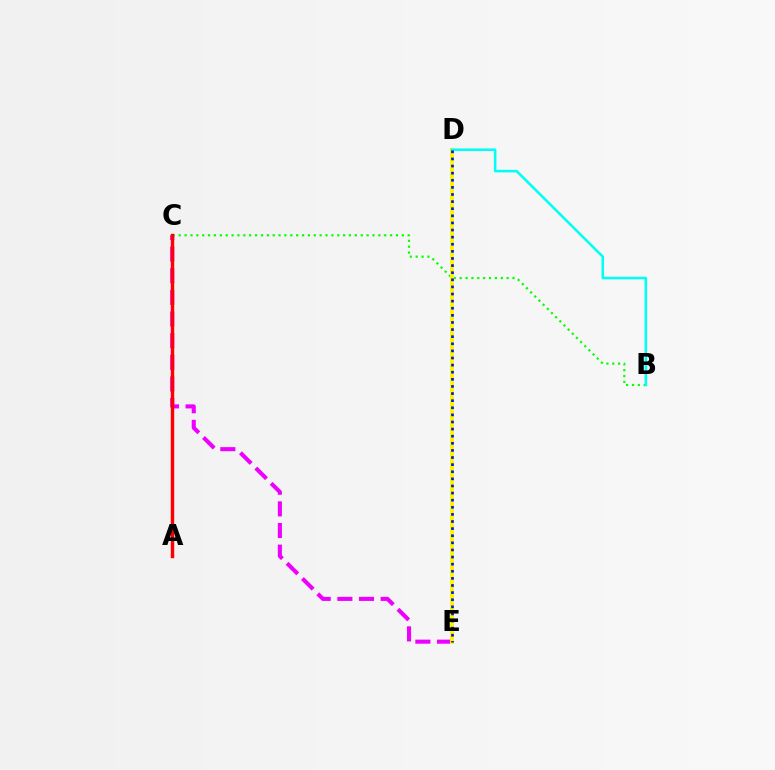{('C', 'E'): [{'color': '#ee00ff', 'line_style': 'dashed', 'thickness': 2.94}], ('B', 'C'): [{'color': '#08ff00', 'line_style': 'dotted', 'thickness': 1.6}], ('A', 'C'): [{'color': '#ff0000', 'line_style': 'solid', 'thickness': 2.46}], ('D', 'E'): [{'color': '#fcf500', 'line_style': 'solid', 'thickness': 2.86}, {'color': '#0010ff', 'line_style': 'dotted', 'thickness': 1.93}], ('B', 'D'): [{'color': '#00fff6', 'line_style': 'solid', 'thickness': 1.85}]}